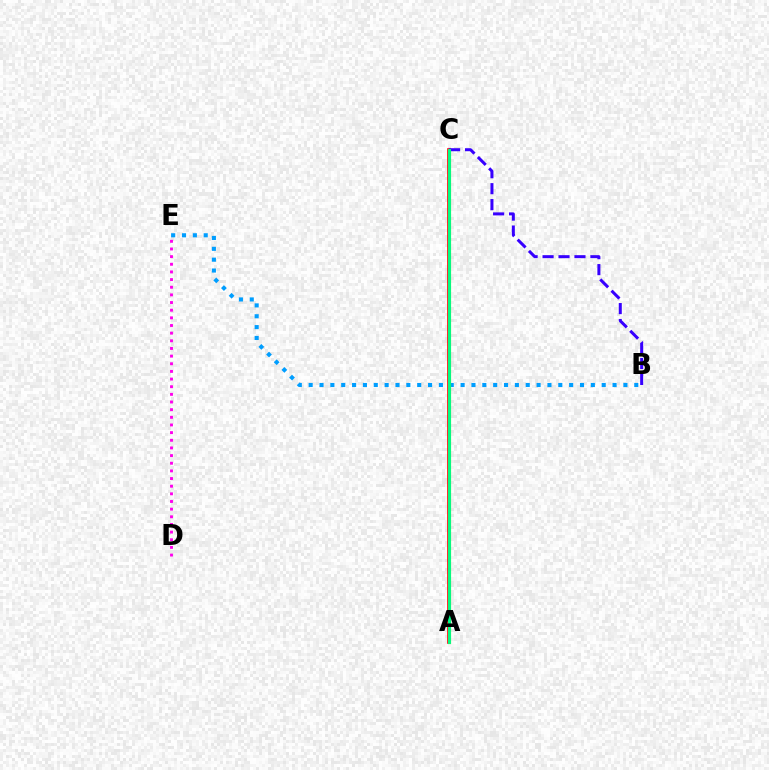{('B', 'E'): [{'color': '#009eff', 'line_style': 'dotted', 'thickness': 2.95}], ('A', 'C'): [{'color': '#4fff00', 'line_style': 'solid', 'thickness': 2.28}, {'color': '#ffd500', 'line_style': 'solid', 'thickness': 2.11}, {'color': '#ff0000', 'line_style': 'solid', 'thickness': 2.59}, {'color': '#00ff86', 'line_style': 'solid', 'thickness': 2.11}], ('D', 'E'): [{'color': '#ff00ed', 'line_style': 'dotted', 'thickness': 2.08}], ('B', 'C'): [{'color': '#3700ff', 'line_style': 'dashed', 'thickness': 2.17}]}